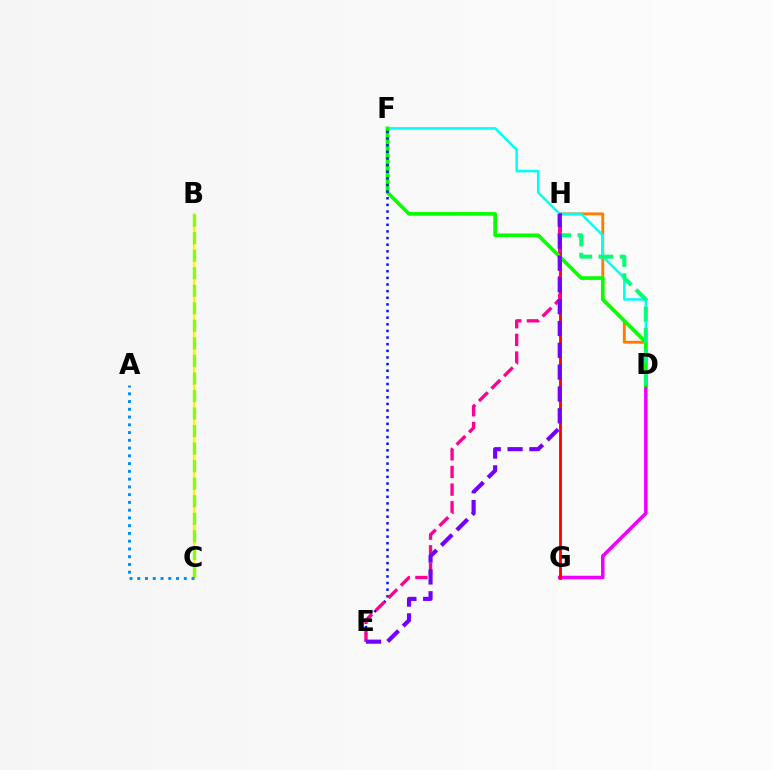{('D', 'G'): [{'color': '#ee00ff', 'line_style': 'solid', 'thickness': 2.53}], ('B', 'C'): [{'color': '#fcf500', 'line_style': 'solid', 'thickness': 1.55}, {'color': '#84ff00', 'line_style': 'dashed', 'thickness': 2.38}], ('D', 'H'): [{'color': '#ff7c00', 'line_style': 'solid', 'thickness': 2.08}, {'color': '#00ff74', 'line_style': 'dashed', 'thickness': 2.88}], ('D', 'F'): [{'color': '#00fff6', 'line_style': 'solid', 'thickness': 1.79}, {'color': '#08ff00', 'line_style': 'solid', 'thickness': 2.65}], ('G', 'H'): [{'color': '#ff0000', 'line_style': 'solid', 'thickness': 2.03}], ('E', 'F'): [{'color': '#0010ff', 'line_style': 'dotted', 'thickness': 1.8}], ('A', 'C'): [{'color': '#008cff', 'line_style': 'dotted', 'thickness': 2.11}], ('E', 'H'): [{'color': '#ff0094', 'line_style': 'dashed', 'thickness': 2.4}, {'color': '#7200ff', 'line_style': 'dashed', 'thickness': 2.96}]}